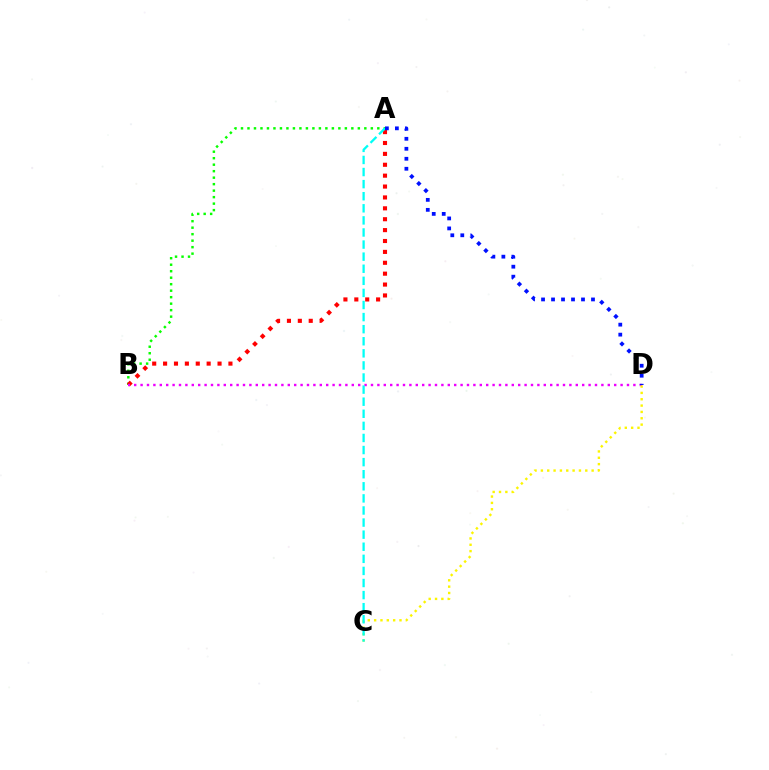{('A', 'B'): [{'color': '#08ff00', 'line_style': 'dotted', 'thickness': 1.76}, {'color': '#ff0000', 'line_style': 'dotted', 'thickness': 2.96}], ('B', 'D'): [{'color': '#ee00ff', 'line_style': 'dotted', 'thickness': 1.74}], ('C', 'D'): [{'color': '#fcf500', 'line_style': 'dotted', 'thickness': 1.72}], ('A', 'C'): [{'color': '#00fff6', 'line_style': 'dashed', 'thickness': 1.64}], ('A', 'D'): [{'color': '#0010ff', 'line_style': 'dotted', 'thickness': 2.71}]}